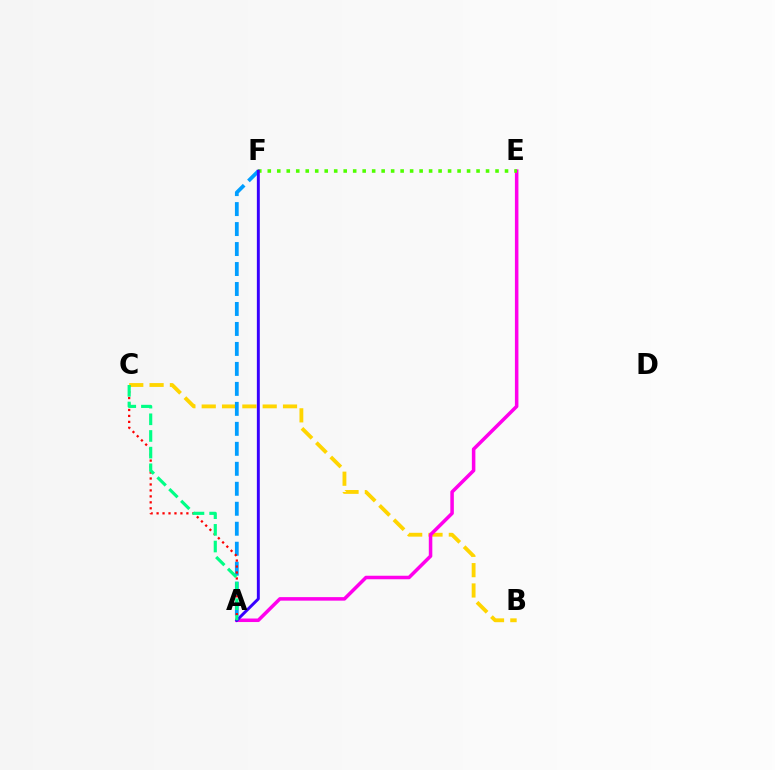{('B', 'C'): [{'color': '#ffd500', 'line_style': 'dashed', 'thickness': 2.76}], ('A', 'F'): [{'color': '#009eff', 'line_style': 'dashed', 'thickness': 2.71}, {'color': '#3700ff', 'line_style': 'solid', 'thickness': 2.11}], ('A', 'C'): [{'color': '#ff0000', 'line_style': 'dotted', 'thickness': 1.62}, {'color': '#00ff86', 'line_style': 'dashed', 'thickness': 2.26}], ('A', 'E'): [{'color': '#ff00ed', 'line_style': 'solid', 'thickness': 2.54}], ('E', 'F'): [{'color': '#4fff00', 'line_style': 'dotted', 'thickness': 2.58}]}